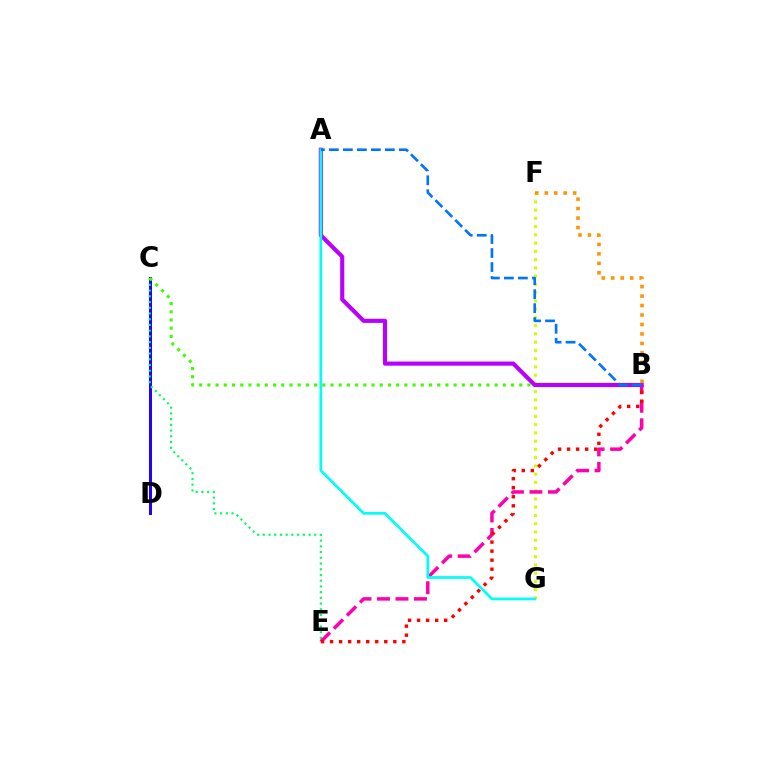{('C', 'D'): [{'color': '#2500ff', 'line_style': 'solid', 'thickness': 2.18}], ('F', 'G'): [{'color': '#d1ff00', 'line_style': 'dotted', 'thickness': 2.24}], ('C', 'E'): [{'color': '#00ff5c', 'line_style': 'dotted', 'thickness': 1.56}], ('B', 'E'): [{'color': '#ff00ac', 'line_style': 'dashed', 'thickness': 2.51}, {'color': '#ff0000', 'line_style': 'dotted', 'thickness': 2.45}], ('B', 'C'): [{'color': '#3dff00', 'line_style': 'dotted', 'thickness': 2.23}], ('A', 'B'): [{'color': '#b900ff', 'line_style': 'solid', 'thickness': 2.97}, {'color': '#0074ff', 'line_style': 'dashed', 'thickness': 1.9}], ('B', 'F'): [{'color': '#ff9400', 'line_style': 'dotted', 'thickness': 2.57}], ('A', 'G'): [{'color': '#00fff6', 'line_style': 'solid', 'thickness': 1.95}]}